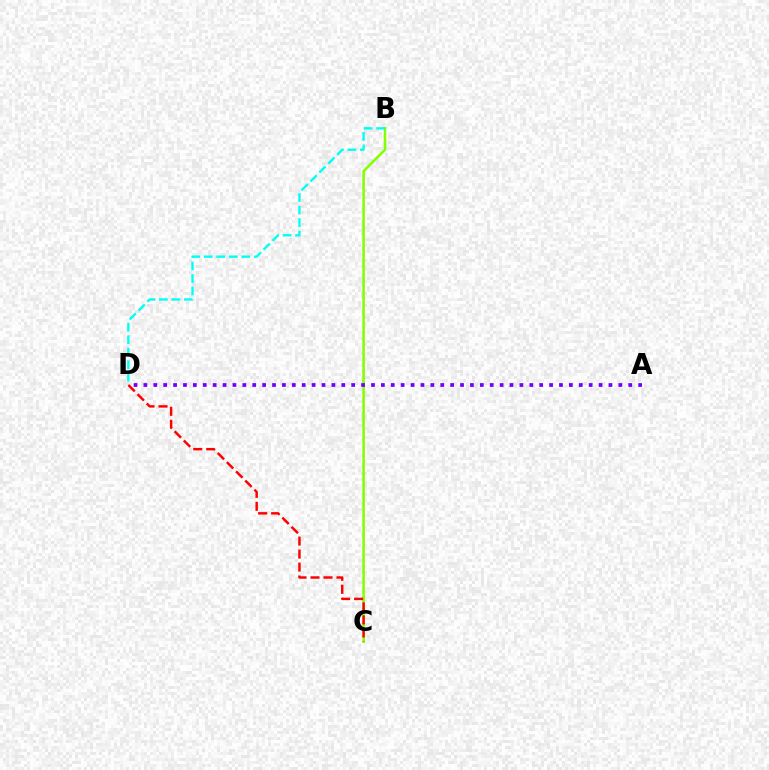{('B', 'C'): [{'color': '#84ff00', 'line_style': 'solid', 'thickness': 1.84}], ('C', 'D'): [{'color': '#ff0000', 'line_style': 'dashed', 'thickness': 1.77}], ('B', 'D'): [{'color': '#00fff6', 'line_style': 'dashed', 'thickness': 1.7}], ('A', 'D'): [{'color': '#7200ff', 'line_style': 'dotted', 'thickness': 2.69}]}